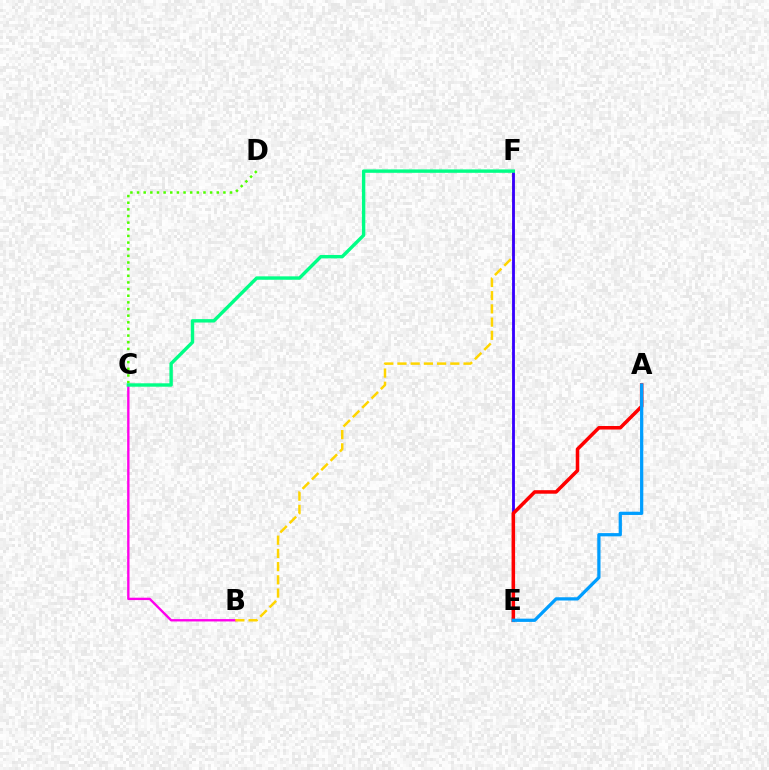{('B', 'C'): [{'color': '#ff00ed', 'line_style': 'solid', 'thickness': 1.7}], ('B', 'F'): [{'color': '#ffd500', 'line_style': 'dashed', 'thickness': 1.8}], ('E', 'F'): [{'color': '#3700ff', 'line_style': 'solid', 'thickness': 2.05}], ('C', 'D'): [{'color': '#4fff00', 'line_style': 'dotted', 'thickness': 1.81}], ('A', 'E'): [{'color': '#ff0000', 'line_style': 'solid', 'thickness': 2.54}, {'color': '#009eff', 'line_style': 'solid', 'thickness': 2.34}], ('C', 'F'): [{'color': '#00ff86', 'line_style': 'solid', 'thickness': 2.45}]}